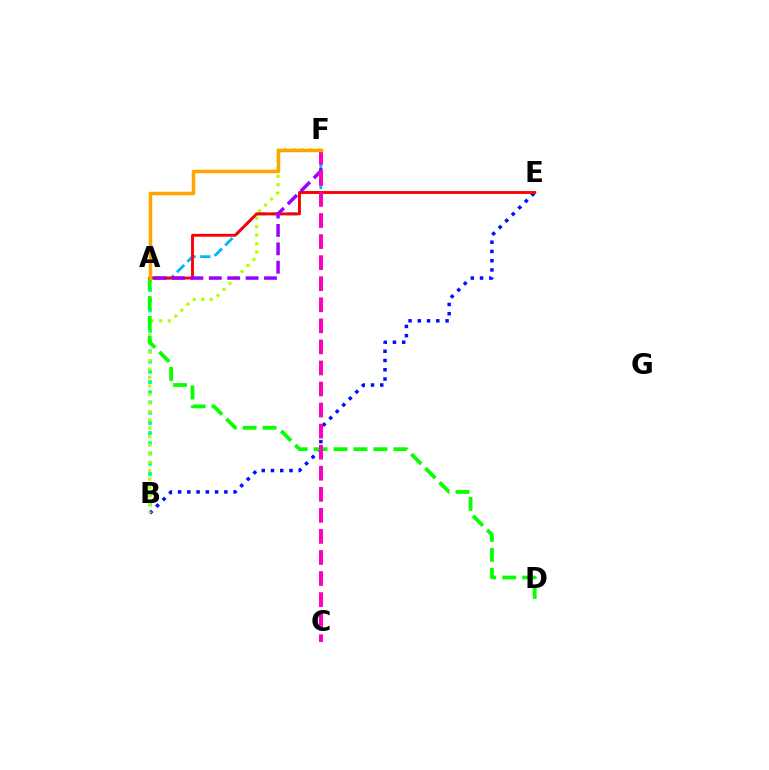{('A', 'B'): [{'color': '#00ff9d', 'line_style': 'dotted', 'thickness': 2.77}], ('B', 'E'): [{'color': '#0010ff', 'line_style': 'dotted', 'thickness': 2.51}], ('B', 'F'): [{'color': '#b3ff00', 'line_style': 'dotted', 'thickness': 2.3}], ('A', 'D'): [{'color': '#08ff00', 'line_style': 'dashed', 'thickness': 2.71}], ('A', 'F'): [{'color': '#00b5ff', 'line_style': 'dashed', 'thickness': 2.01}, {'color': '#9b00ff', 'line_style': 'dashed', 'thickness': 2.5}, {'color': '#ffa500', 'line_style': 'solid', 'thickness': 2.51}], ('A', 'E'): [{'color': '#ff0000', 'line_style': 'solid', 'thickness': 2.07}], ('C', 'F'): [{'color': '#ff00bd', 'line_style': 'dashed', 'thickness': 2.86}]}